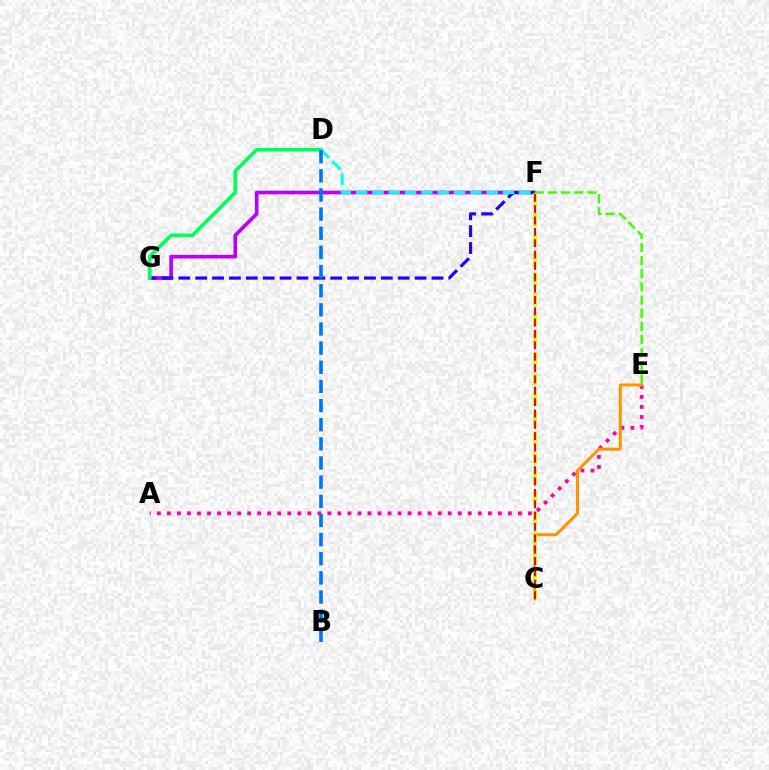{('F', 'G'): [{'color': '#b900ff', 'line_style': 'solid', 'thickness': 2.65}, {'color': '#2500ff', 'line_style': 'dashed', 'thickness': 2.29}], ('E', 'F'): [{'color': '#3dff00', 'line_style': 'dashed', 'thickness': 1.79}], ('D', 'G'): [{'color': '#00ff5c', 'line_style': 'solid', 'thickness': 2.63}], ('A', 'E'): [{'color': '#ff00ac', 'line_style': 'dotted', 'thickness': 2.72}], ('C', 'E'): [{'color': '#ff9400', 'line_style': 'solid', 'thickness': 2.18}], ('D', 'F'): [{'color': '#00fff6', 'line_style': 'dashed', 'thickness': 2.22}], ('C', 'F'): [{'color': '#d1ff00', 'line_style': 'dashed', 'thickness': 2.7}, {'color': '#ff0000', 'line_style': 'dashed', 'thickness': 1.54}], ('B', 'D'): [{'color': '#0074ff', 'line_style': 'dashed', 'thickness': 2.6}]}